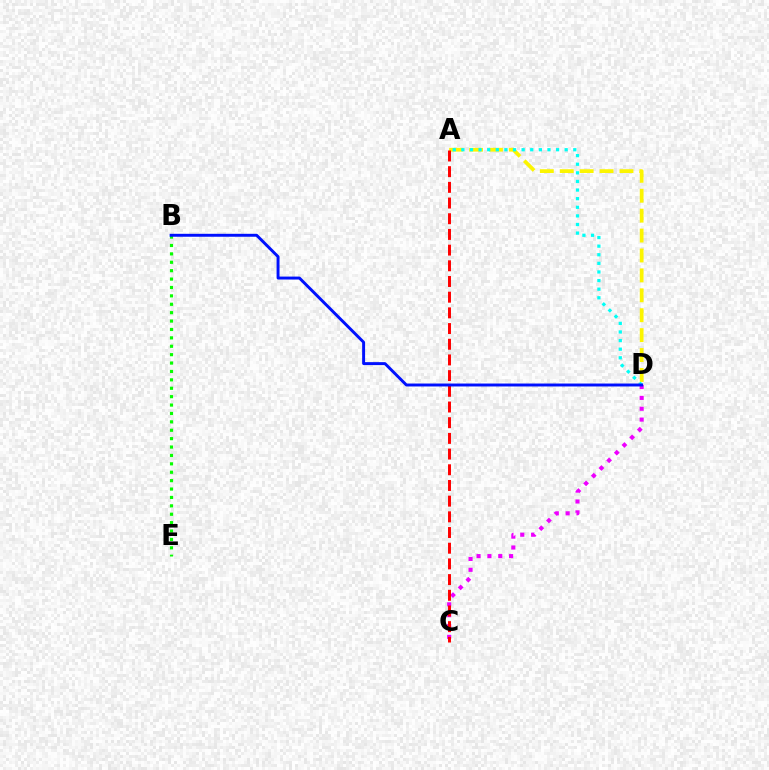{('C', 'D'): [{'color': '#ee00ff', 'line_style': 'dotted', 'thickness': 2.95}], ('A', 'D'): [{'color': '#fcf500', 'line_style': 'dashed', 'thickness': 2.71}, {'color': '#00fff6', 'line_style': 'dotted', 'thickness': 2.34}], ('B', 'E'): [{'color': '#08ff00', 'line_style': 'dotted', 'thickness': 2.28}], ('A', 'C'): [{'color': '#ff0000', 'line_style': 'dashed', 'thickness': 2.13}], ('B', 'D'): [{'color': '#0010ff', 'line_style': 'solid', 'thickness': 2.12}]}